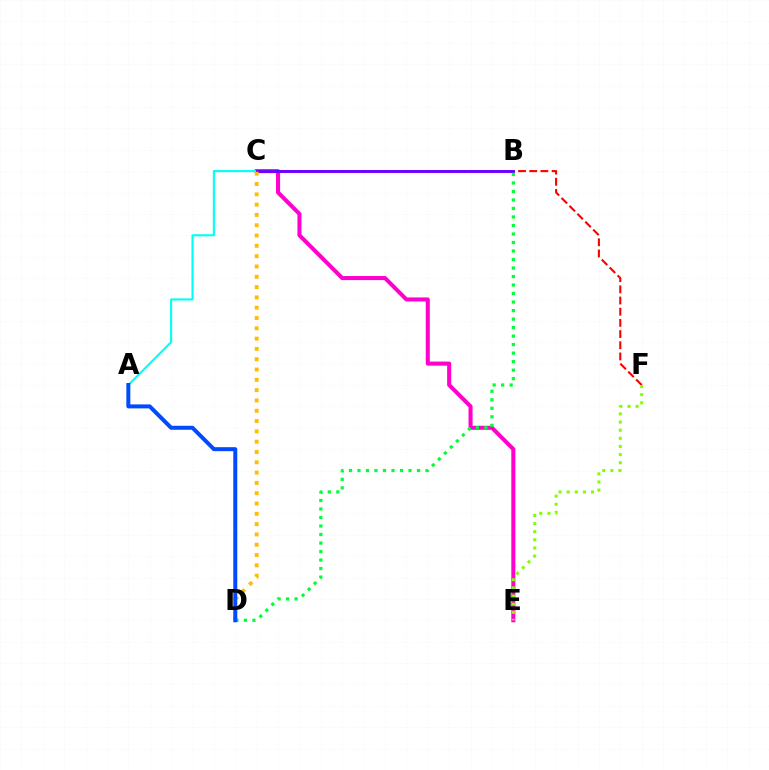{('B', 'F'): [{'color': '#ff0000', 'line_style': 'dashed', 'thickness': 1.52}], ('C', 'E'): [{'color': '#ff00cf', 'line_style': 'solid', 'thickness': 2.91}], ('A', 'B'): [{'color': '#00fff6', 'line_style': 'solid', 'thickness': 1.52}], ('B', 'C'): [{'color': '#7200ff', 'line_style': 'solid', 'thickness': 2.13}], ('B', 'D'): [{'color': '#00ff39', 'line_style': 'dotted', 'thickness': 2.31}], ('E', 'F'): [{'color': '#84ff00', 'line_style': 'dotted', 'thickness': 2.21}], ('C', 'D'): [{'color': '#ffbd00', 'line_style': 'dotted', 'thickness': 2.8}], ('A', 'D'): [{'color': '#004bff', 'line_style': 'solid', 'thickness': 2.87}]}